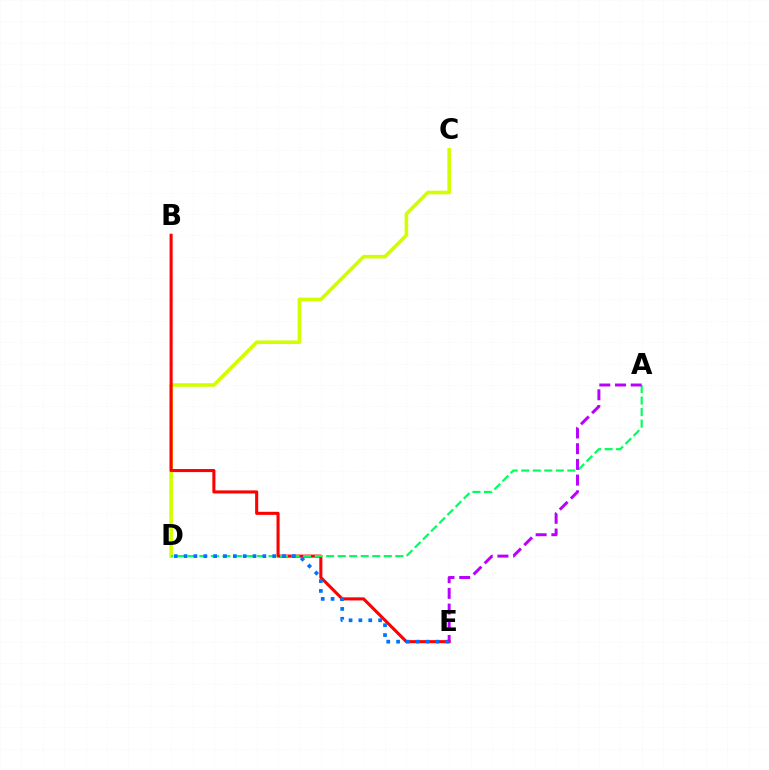{('C', 'D'): [{'color': '#d1ff00', 'line_style': 'solid', 'thickness': 2.59}], ('B', 'E'): [{'color': '#ff0000', 'line_style': 'solid', 'thickness': 2.21}], ('A', 'D'): [{'color': '#00ff5c', 'line_style': 'dashed', 'thickness': 1.57}], ('D', 'E'): [{'color': '#0074ff', 'line_style': 'dotted', 'thickness': 2.67}], ('A', 'E'): [{'color': '#b900ff', 'line_style': 'dashed', 'thickness': 2.13}]}